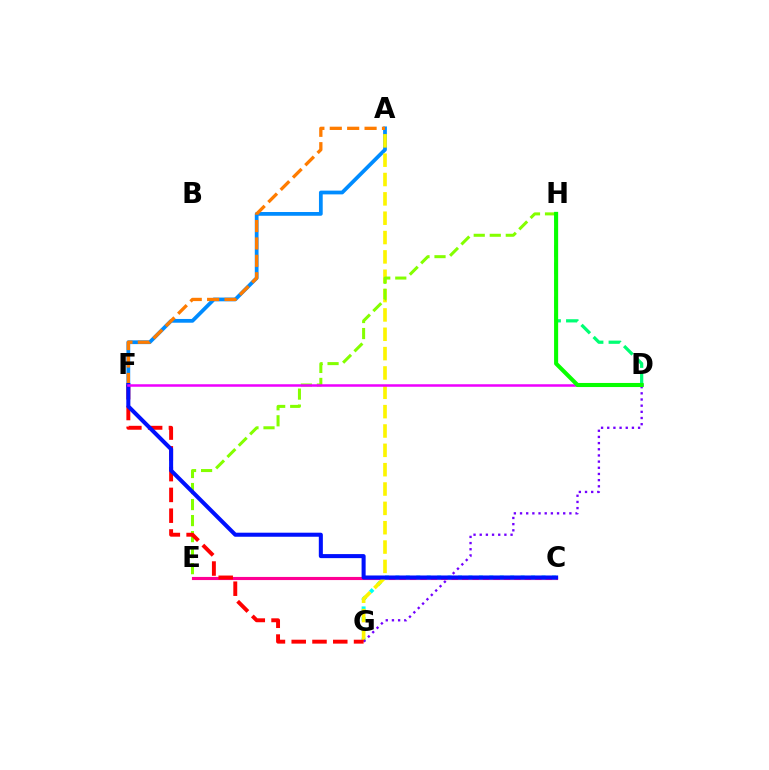{('C', 'E'): [{'color': '#ff0094', 'line_style': 'solid', 'thickness': 2.25}], ('C', 'G'): [{'color': '#00fff6', 'line_style': 'dotted', 'thickness': 2.84}], ('A', 'F'): [{'color': '#008cff', 'line_style': 'solid', 'thickness': 2.7}, {'color': '#ff7c00', 'line_style': 'dashed', 'thickness': 2.36}], ('A', 'G'): [{'color': '#fcf500', 'line_style': 'dashed', 'thickness': 2.63}], ('E', 'H'): [{'color': '#84ff00', 'line_style': 'dashed', 'thickness': 2.18}], ('D', 'G'): [{'color': '#7200ff', 'line_style': 'dotted', 'thickness': 1.68}], ('F', 'G'): [{'color': '#ff0000', 'line_style': 'dashed', 'thickness': 2.82}], ('C', 'F'): [{'color': '#0010ff', 'line_style': 'solid', 'thickness': 2.91}], ('D', 'F'): [{'color': '#ee00ff', 'line_style': 'solid', 'thickness': 1.81}], ('D', 'H'): [{'color': '#00ff74', 'line_style': 'dashed', 'thickness': 2.33}, {'color': '#08ff00', 'line_style': 'solid', 'thickness': 2.94}]}